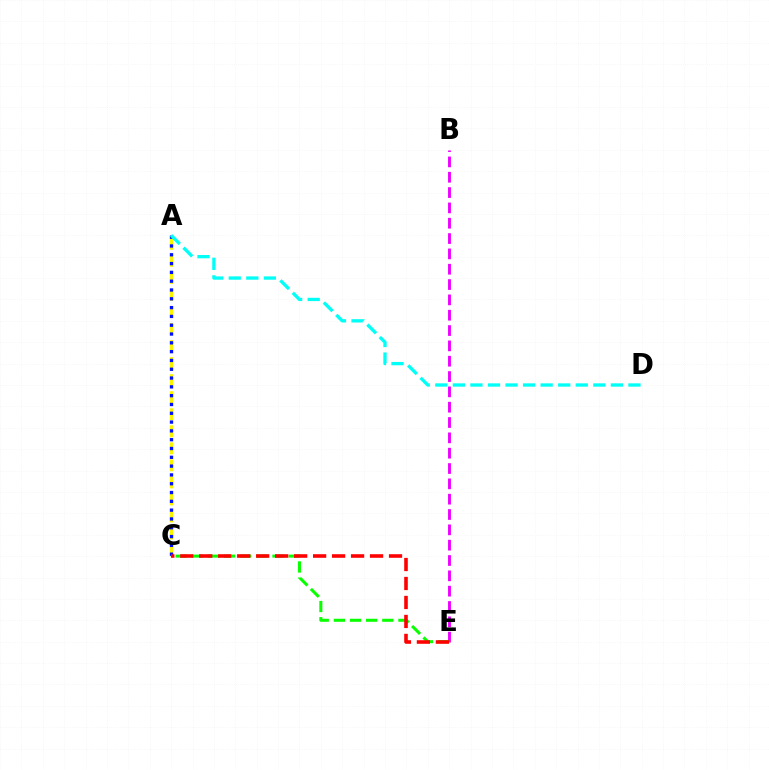{('A', 'C'): [{'color': '#fcf500', 'line_style': 'dashed', 'thickness': 2.31}, {'color': '#0010ff', 'line_style': 'dotted', 'thickness': 2.39}], ('B', 'E'): [{'color': '#ee00ff', 'line_style': 'dashed', 'thickness': 2.08}], ('C', 'E'): [{'color': '#08ff00', 'line_style': 'dashed', 'thickness': 2.19}, {'color': '#ff0000', 'line_style': 'dashed', 'thickness': 2.58}], ('A', 'D'): [{'color': '#00fff6', 'line_style': 'dashed', 'thickness': 2.39}]}